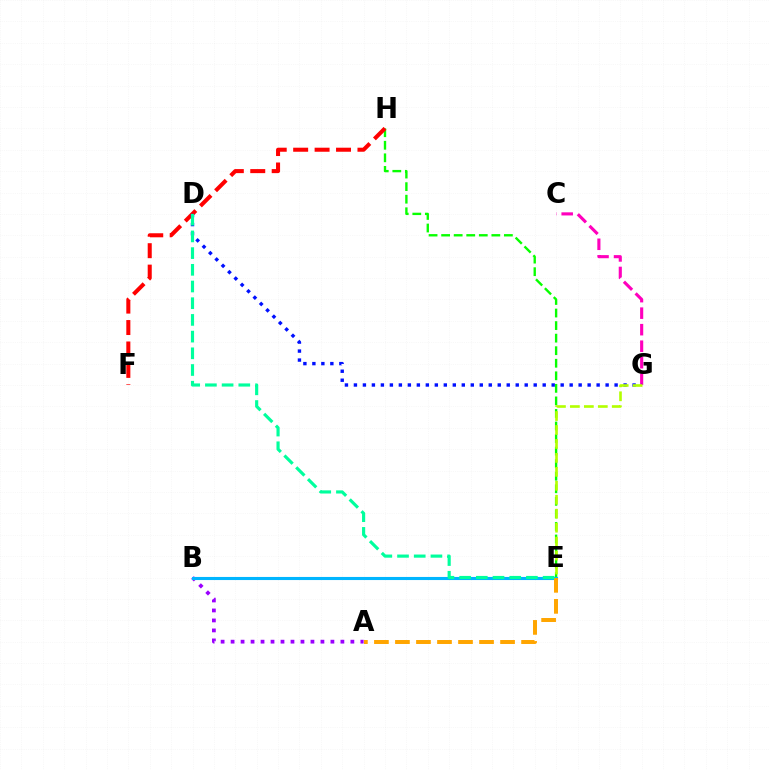{('E', 'H'): [{'color': '#08ff00', 'line_style': 'dashed', 'thickness': 1.71}], ('A', 'B'): [{'color': '#9b00ff', 'line_style': 'dotted', 'thickness': 2.71}], ('B', 'E'): [{'color': '#00b5ff', 'line_style': 'solid', 'thickness': 2.23}], ('C', 'G'): [{'color': '#ff00bd', 'line_style': 'dashed', 'thickness': 2.24}], ('A', 'E'): [{'color': '#ffa500', 'line_style': 'dashed', 'thickness': 2.86}], ('F', 'H'): [{'color': '#ff0000', 'line_style': 'dashed', 'thickness': 2.91}], ('D', 'G'): [{'color': '#0010ff', 'line_style': 'dotted', 'thickness': 2.44}], ('E', 'G'): [{'color': '#b3ff00', 'line_style': 'dashed', 'thickness': 1.9}], ('D', 'E'): [{'color': '#00ff9d', 'line_style': 'dashed', 'thickness': 2.27}]}